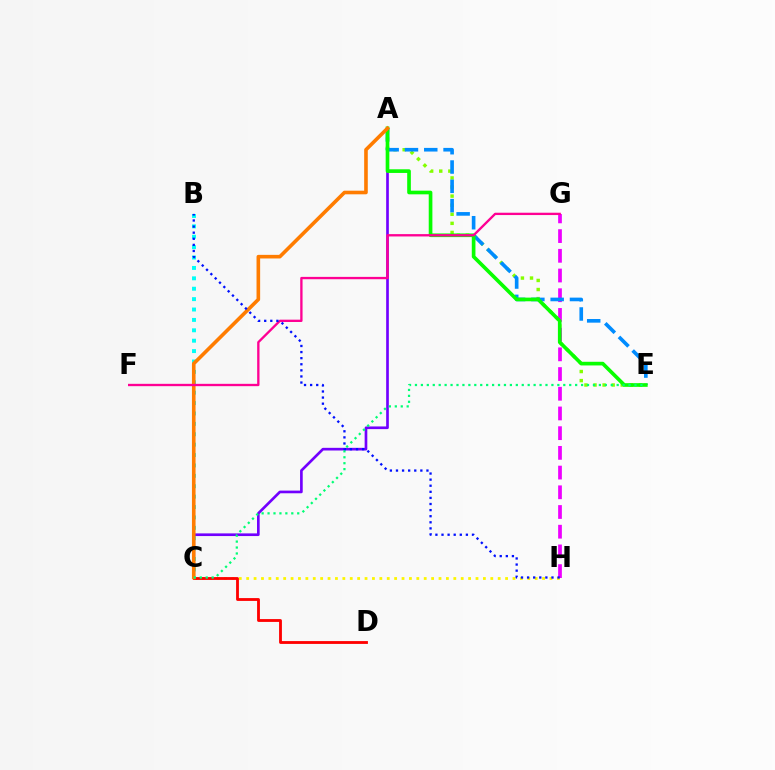{('C', 'H'): [{'color': '#fcf500', 'line_style': 'dotted', 'thickness': 2.01}], ('A', 'E'): [{'color': '#84ff00', 'line_style': 'dotted', 'thickness': 2.47}, {'color': '#008cff', 'line_style': 'dashed', 'thickness': 2.62}, {'color': '#08ff00', 'line_style': 'solid', 'thickness': 2.63}], ('C', 'D'): [{'color': '#ff0000', 'line_style': 'solid', 'thickness': 2.03}], ('A', 'C'): [{'color': '#7200ff', 'line_style': 'solid', 'thickness': 1.92}, {'color': '#ff7c00', 'line_style': 'solid', 'thickness': 2.6}], ('G', 'H'): [{'color': '#ee00ff', 'line_style': 'dashed', 'thickness': 2.68}], ('B', 'C'): [{'color': '#00fff6', 'line_style': 'dotted', 'thickness': 2.82}], ('C', 'E'): [{'color': '#00ff74', 'line_style': 'dotted', 'thickness': 1.61}], ('F', 'G'): [{'color': '#ff0094', 'line_style': 'solid', 'thickness': 1.68}], ('B', 'H'): [{'color': '#0010ff', 'line_style': 'dotted', 'thickness': 1.66}]}